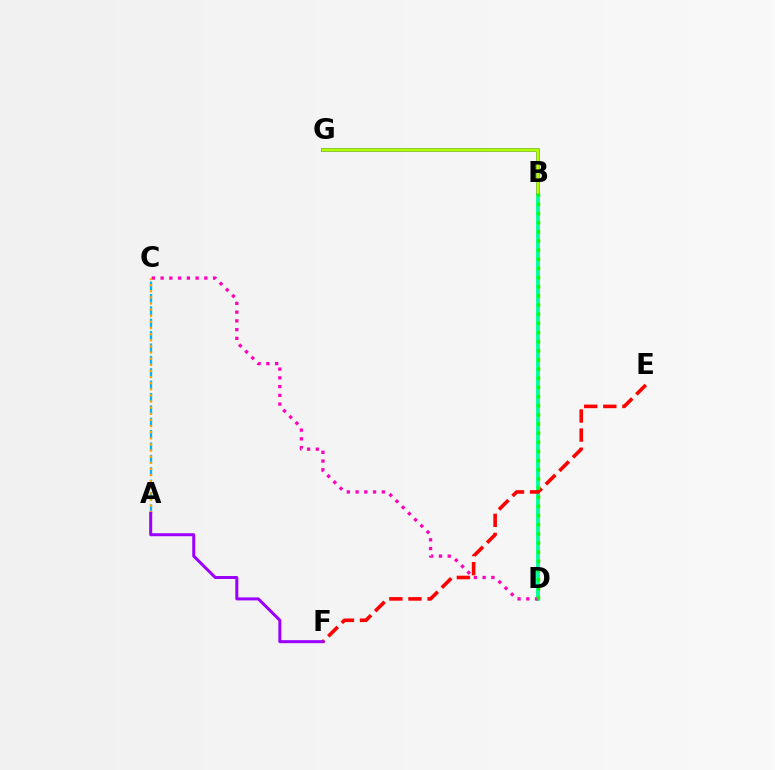{('A', 'C'): [{'color': '#00b5ff', 'line_style': 'dashed', 'thickness': 1.68}, {'color': '#ffa500', 'line_style': 'dotted', 'thickness': 1.66}], ('B', 'D'): [{'color': '#00ff9d', 'line_style': 'solid', 'thickness': 2.78}, {'color': '#08ff00', 'line_style': 'dotted', 'thickness': 2.49}], ('C', 'D'): [{'color': '#ff00bd', 'line_style': 'dotted', 'thickness': 2.38}], ('B', 'G'): [{'color': '#0010ff', 'line_style': 'solid', 'thickness': 2.8}, {'color': '#b3ff00', 'line_style': 'solid', 'thickness': 2.55}], ('E', 'F'): [{'color': '#ff0000', 'line_style': 'dashed', 'thickness': 2.59}], ('A', 'F'): [{'color': '#9b00ff', 'line_style': 'solid', 'thickness': 2.17}]}